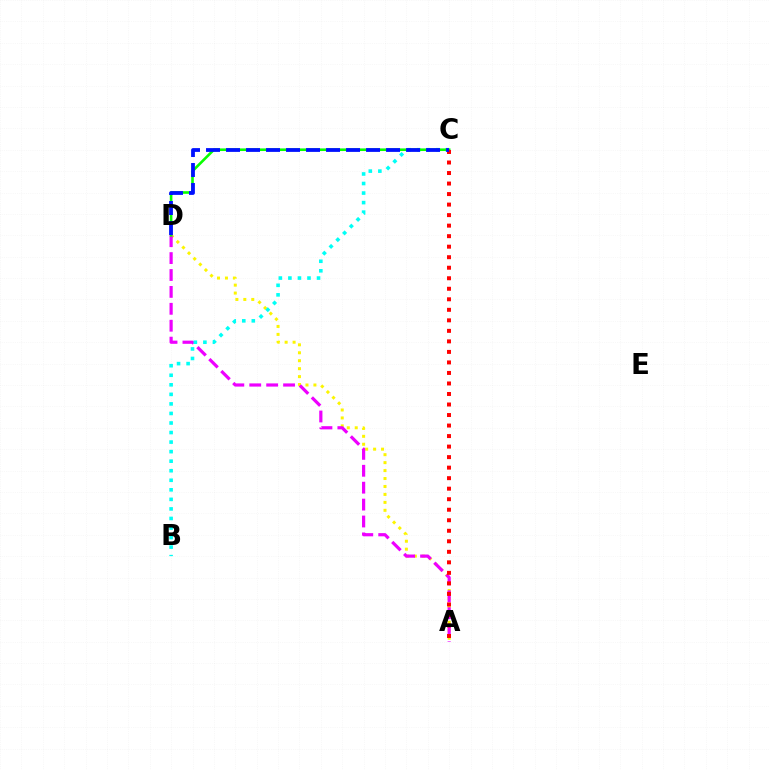{('A', 'D'): [{'color': '#fcf500', 'line_style': 'dotted', 'thickness': 2.16}, {'color': '#ee00ff', 'line_style': 'dashed', 'thickness': 2.3}], ('B', 'C'): [{'color': '#00fff6', 'line_style': 'dotted', 'thickness': 2.59}], ('C', 'D'): [{'color': '#08ff00', 'line_style': 'solid', 'thickness': 1.88}, {'color': '#0010ff', 'line_style': 'dashed', 'thickness': 2.72}], ('A', 'C'): [{'color': '#ff0000', 'line_style': 'dotted', 'thickness': 2.86}]}